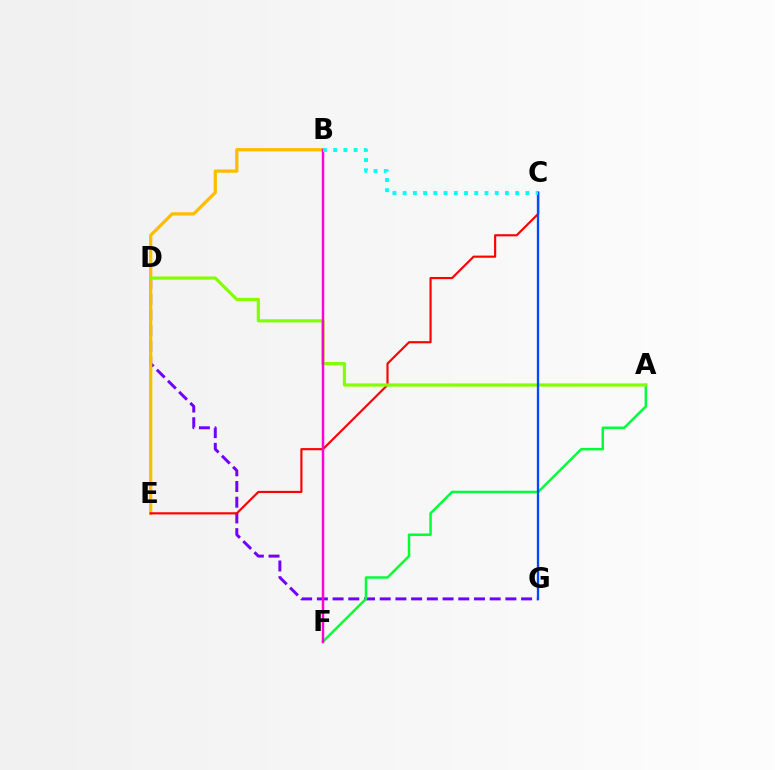{('D', 'G'): [{'color': '#7200ff', 'line_style': 'dashed', 'thickness': 2.13}], ('A', 'F'): [{'color': '#00ff39', 'line_style': 'solid', 'thickness': 1.79}], ('B', 'E'): [{'color': '#ffbd00', 'line_style': 'solid', 'thickness': 2.36}], ('C', 'E'): [{'color': '#ff0000', 'line_style': 'solid', 'thickness': 1.55}], ('A', 'D'): [{'color': '#84ff00', 'line_style': 'solid', 'thickness': 2.3}], ('C', 'G'): [{'color': '#004bff', 'line_style': 'solid', 'thickness': 1.66}], ('B', 'F'): [{'color': '#ff00cf', 'line_style': 'solid', 'thickness': 1.77}], ('B', 'C'): [{'color': '#00fff6', 'line_style': 'dotted', 'thickness': 2.78}]}